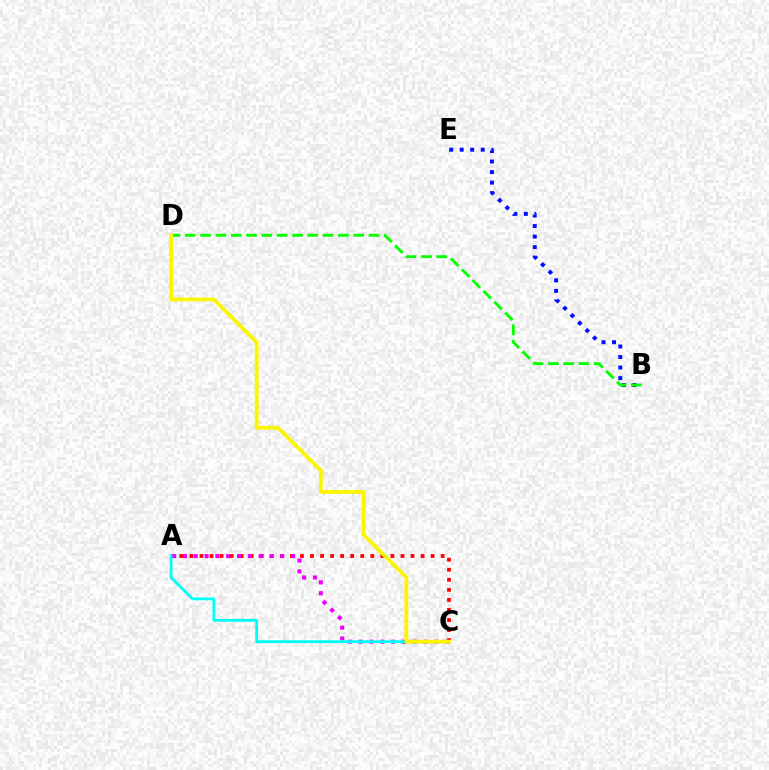{('A', 'C'): [{'color': '#ff0000', 'line_style': 'dotted', 'thickness': 2.73}, {'color': '#ee00ff', 'line_style': 'dotted', 'thickness': 2.94}, {'color': '#00fff6', 'line_style': 'solid', 'thickness': 2.03}], ('B', 'E'): [{'color': '#0010ff', 'line_style': 'dotted', 'thickness': 2.86}], ('B', 'D'): [{'color': '#08ff00', 'line_style': 'dashed', 'thickness': 2.08}], ('C', 'D'): [{'color': '#fcf500', 'line_style': 'solid', 'thickness': 2.73}]}